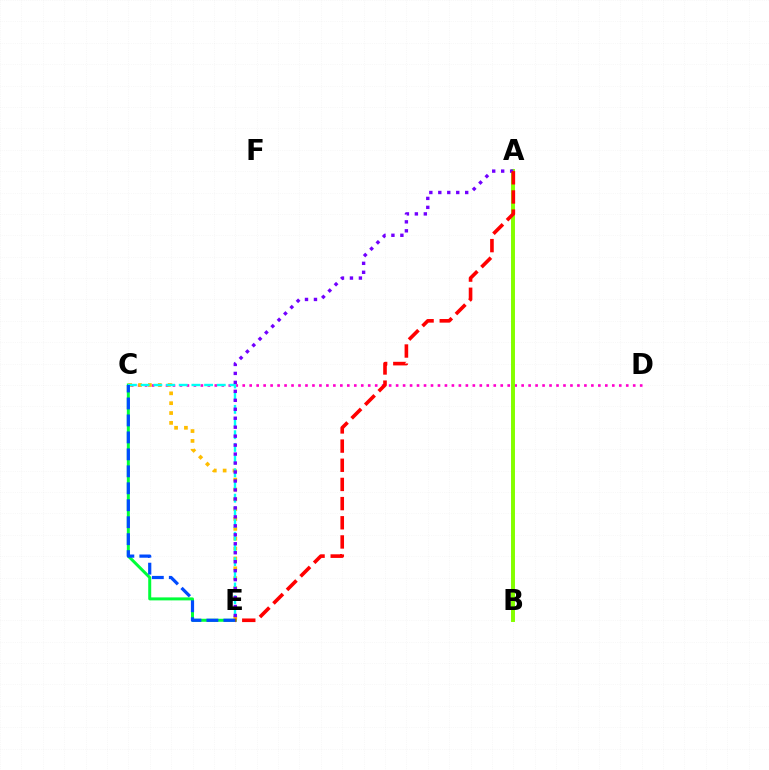{('C', 'E'): [{'color': '#00ff39', 'line_style': 'solid', 'thickness': 2.15}, {'color': '#ffbd00', 'line_style': 'dotted', 'thickness': 2.68}, {'color': '#00fff6', 'line_style': 'dashed', 'thickness': 1.72}, {'color': '#004bff', 'line_style': 'dashed', 'thickness': 2.3}], ('C', 'D'): [{'color': '#ff00cf', 'line_style': 'dotted', 'thickness': 1.89}], ('A', 'B'): [{'color': '#84ff00', 'line_style': 'solid', 'thickness': 2.84}], ('A', 'E'): [{'color': '#7200ff', 'line_style': 'dotted', 'thickness': 2.44}, {'color': '#ff0000', 'line_style': 'dashed', 'thickness': 2.6}]}